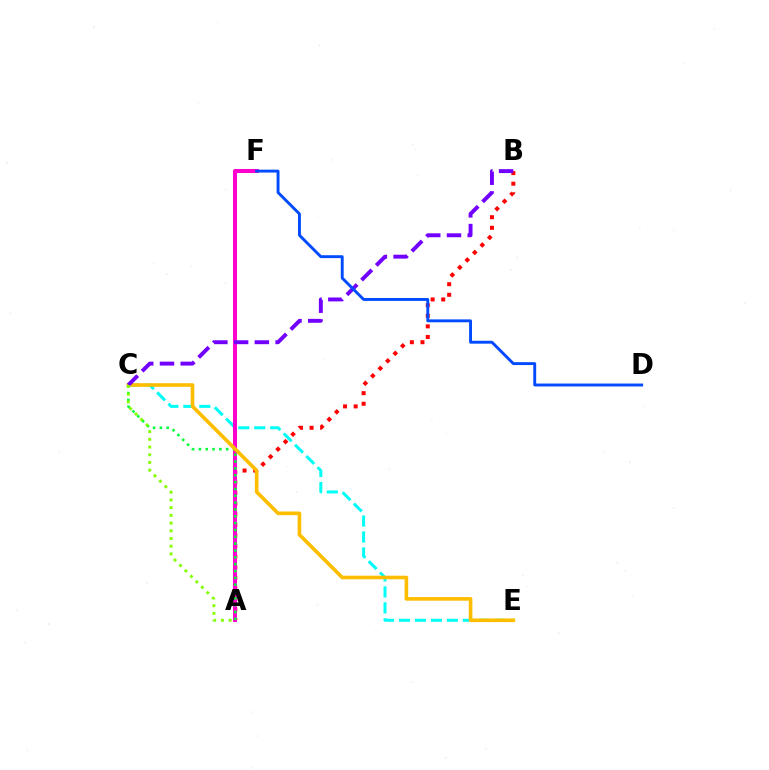{('C', 'E'): [{'color': '#00fff6', 'line_style': 'dashed', 'thickness': 2.17}, {'color': '#ffbd00', 'line_style': 'solid', 'thickness': 2.61}], ('A', 'B'): [{'color': '#ff0000', 'line_style': 'dotted', 'thickness': 2.88}], ('A', 'F'): [{'color': '#ff00cf', 'line_style': 'solid', 'thickness': 2.89}], ('A', 'C'): [{'color': '#00ff39', 'line_style': 'dotted', 'thickness': 1.86}, {'color': '#84ff00', 'line_style': 'dotted', 'thickness': 2.1}], ('B', 'C'): [{'color': '#7200ff', 'line_style': 'dashed', 'thickness': 2.82}], ('D', 'F'): [{'color': '#004bff', 'line_style': 'solid', 'thickness': 2.09}]}